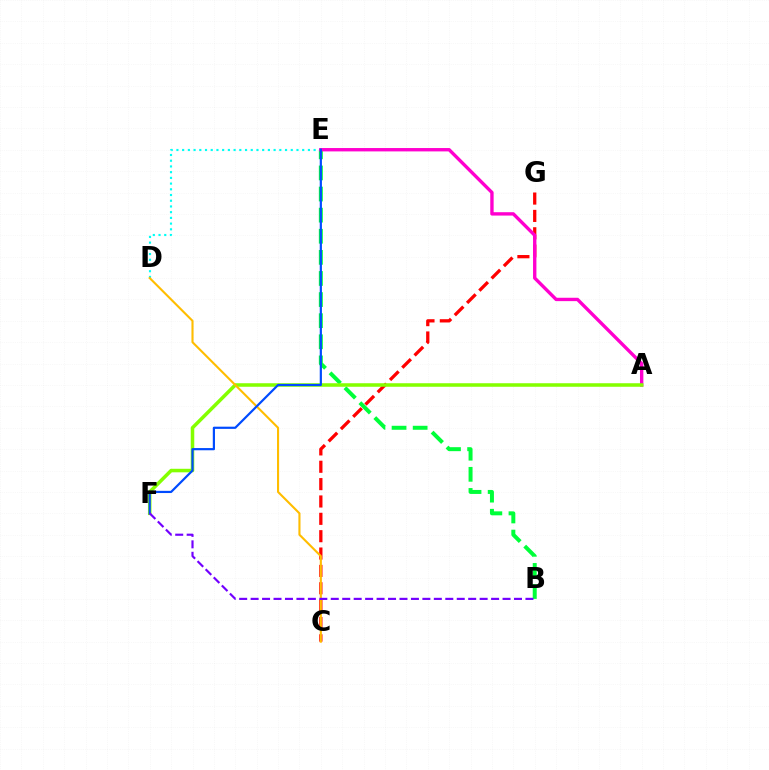{('B', 'E'): [{'color': '#00ff39', 'line_style': 'dashed', 'thickness': 2.87}], ('D', 'E'): [{'color': '#00fff6', 'line_style': 'dotted', 'thickness': 1.55}], ('C', 'G'): [{'color': '#ff0000', 'line_style': 'dashed', 'thickness': 2.36}], ('A', 'E'): [{'color': '#ff00cf', 'line_style': 'solid', 'thickness': 2.43}], ('A', 'F'): [{'color': '#84ff00', 'line_style': 'solid', 'thickness': 2.54}], ('C', 'D'): [{'color': '#ffbd00', 'line_style': 'solid', 'thickness': 1.52}], ('E', 'F'): [{'color': '#004bff', 'line_style': 'solid', 'thickness': 1.58}], ('B', 'F'): [{'color': '#7200ff', 'line_style': 'dashed', 'thickness': 1.56}]}